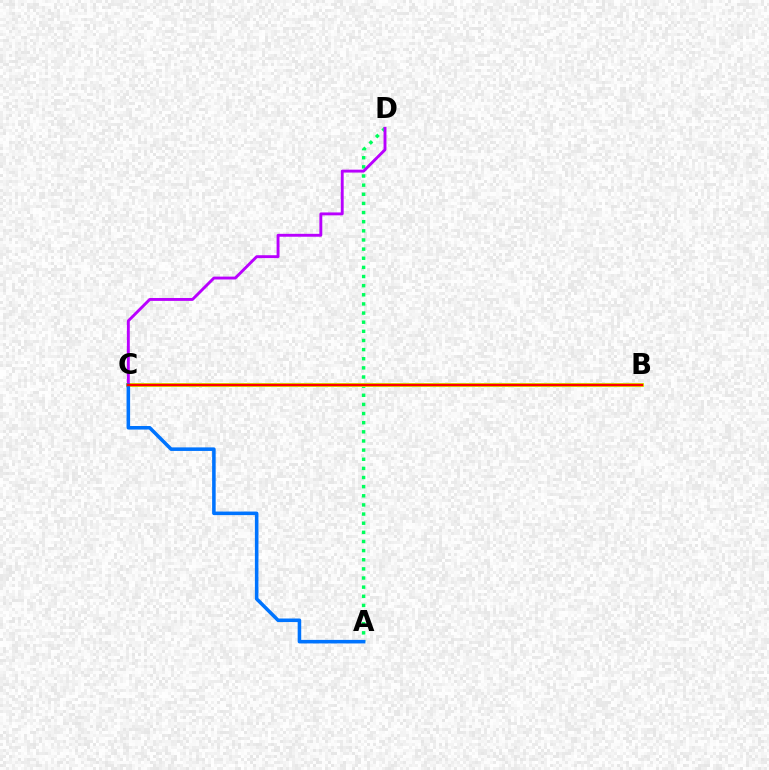{('A', 'D'): [{'color': '#00ff5c', 'line_style': 'dotted', 'thickness': 2.48}], ('B', 'C'): [{'color': '#d1ff00', 'line_style': 'solid', 'thickness': 2.83}, {'color': '#ff0000', 'line_style': 'solid', 'thickness': 1.79}], ('C', 'D'): [{'color': '#b900ff', 'line_style': 'solid', 'thickness': 2.09}], ('A', 'C'): [{'color': '#0074ff', 'line_style': 'solid', 'thickness': 2.56}]}